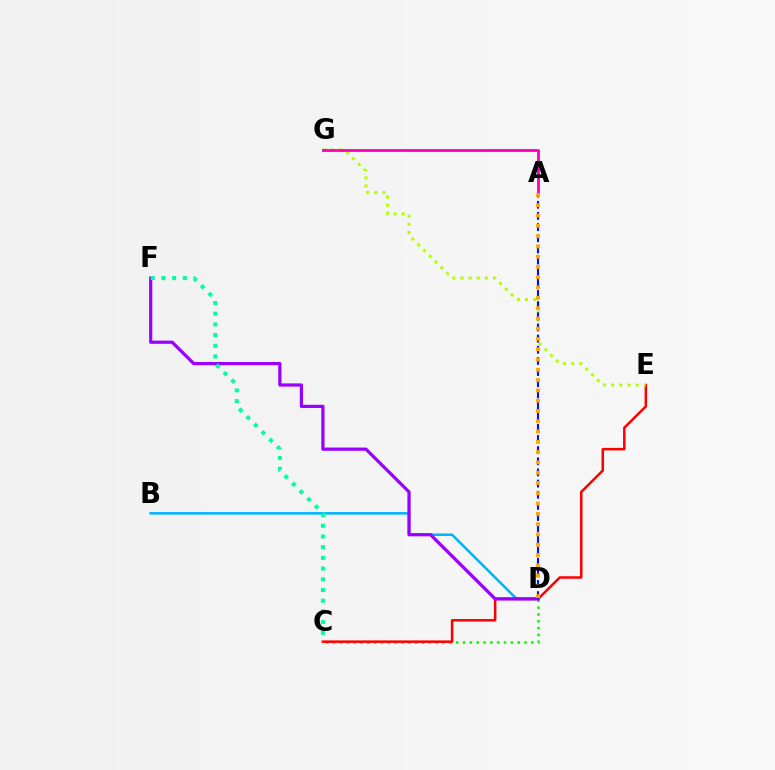{('B', 'D'): [{'color': '#00b5ff', 'line_style': 'solid', 'thickness': 1.83}], ('C', 'D'): [{'color': '#08ff00', 'line_style': 'dotted', 'thickness': 1.86}], ('C', 'E'): [{'color': '#ff0000', 'line_style': 'solid', 'thickness': 1.81}], ('D', 'F'): [{'color': '#9b00ff', 'line_style': 'solid', 'thickness': 2.32}], ('E', 'G'): [{'color': '#b3ff00', 'line_style': 'dotted', 'thickness': 2.21}], ('A', 'G'): [{'color': '#ff00bd', 'line_style': 'solid', 'thickness': 2.06}], ('A', 'D'): [{'color': '#0010ff', 'line_style': 'dashed', 'thickness': 1.52}, {'color': '#ffa500', 'line_style': 'dotted', 'thickness': 2.8}], ('C', 'F'): [{'color': '#00ff9d', 'line_style': 'dotted', 'thickness': 2.91}]}